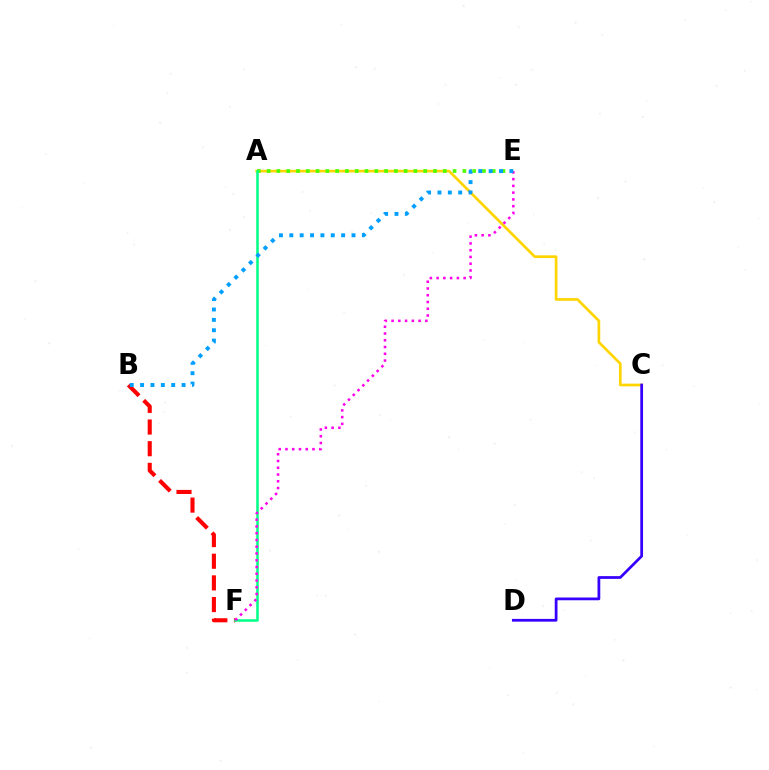{('B', 'F'): [{'color': '#ff0000', 'line_style': 'dashed', 'thickness': 2.94}], ('A', 'C'): [{'color': '#ffd500', 'line_style': 'solid', 'thickness': 1.94}], ('A', 'E'): [{'color': '#4fff00', 'line_style': 'dotted', 'thickness': 2.66}], ('A', 'F'): [{'color': '#00ff86', 'line_style': 'solid', 'thickness': 1.82}], ('E', 'F'): [{'color': '#ff00ed', 'line_style': 'dotted', 'thickness': 1.84}], ('B', 'E'): [{'color': '#009eff', 'line_style': 'dotted', 'thickness': 2.82}], ('C', 'D'): [{'color': '#3700ff', 'line_style': 'solid', 'thickness': 1.98}]}